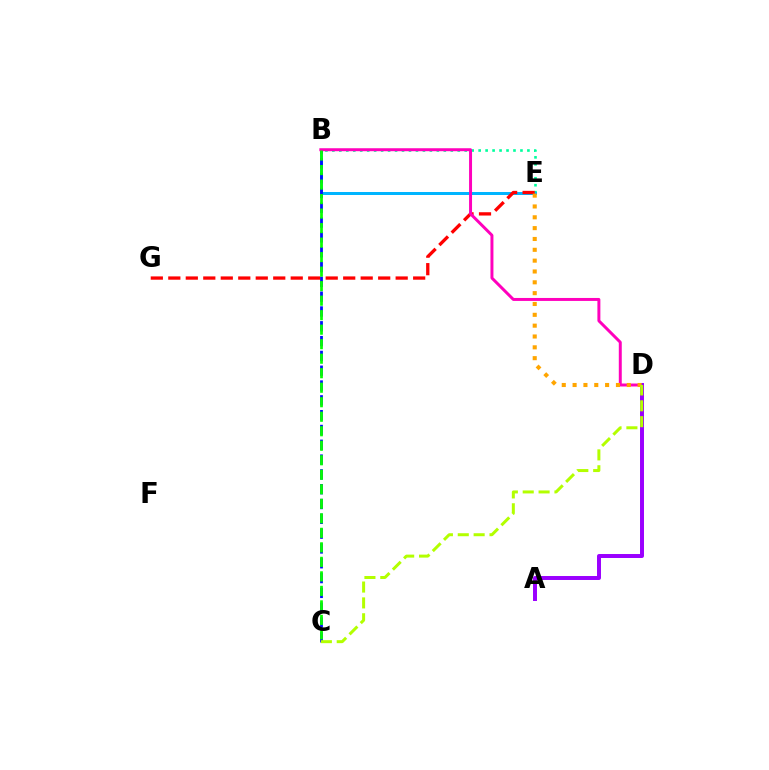{('B', 'E'): [{'color': '#00ff9d', 'line_style': 'dotted', 'thickness': 1.89}, {'color': '#00b5ff', 'line_style': 'solid', 'thickness': 2.16}], ('E', 'G'): [{'color': '#ff0000', 'line_style': 'dashed', 'thickness': 2.38}], ('B', 'C'): [{'color': '#0010ff', 'line_style': 'dashed', 'thickness': 2.01}, {'color': '#08ff00', 'line_style': 'dashed', 'thickness': 1.97}], ('B', 'D'): [{'color': '#ff00bd', 'line_style': 'solid', 'thickness': 2.14}], ('A', 'D'): [{'color': '#9b00ff', 'line_style': 'solid', 'thickness': 2.86}], ('D', 'E'): [{'color': '#ffa500', 'line_style': 'dotted', 'thickness': 2.94}], ('C', 'D'): [{'color': '#b3ff00', 'line_style': 'dashed', 'thickness': 2.16}]}